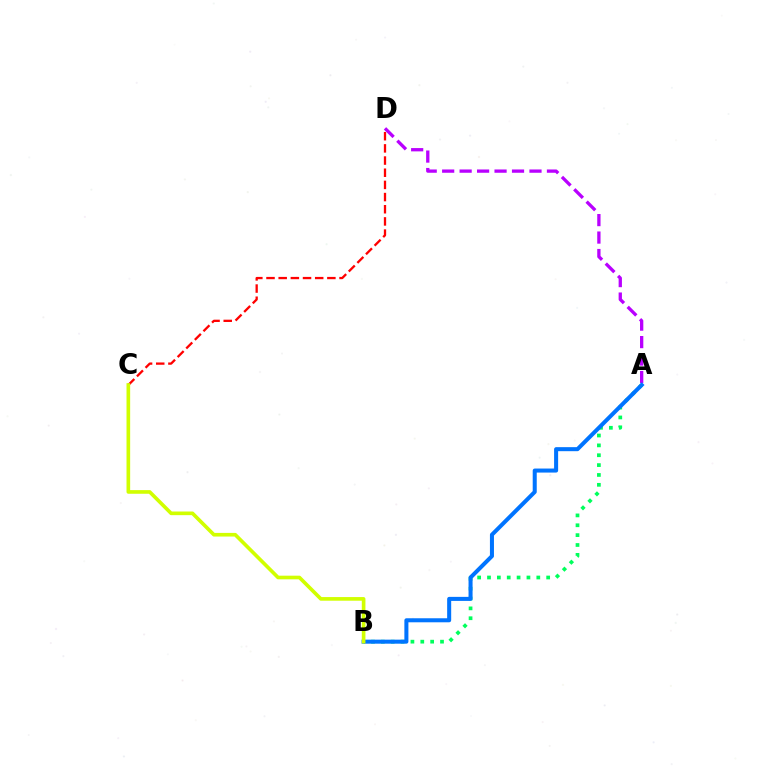{('A', 'D'): [{'color': '#b900ff', 'line_style': 'dashed', 'thickness': 2.37}], ('A', 'B'): [{'color': '#00ff5c', 'line_style': 'dotted', 'thickness': 2.68}, {'color': '#0074ff', 'line_style': 'solid', 'thickness': 2.9}], ('C', 'D'): [{'color': '#ff0000', 'line_style': 'dashed', 'thickness': 1.65}], ('B', 'C'): [{'color': '#d1ff00', 'line_style': 'solid', 'thickness': 2.62}]}